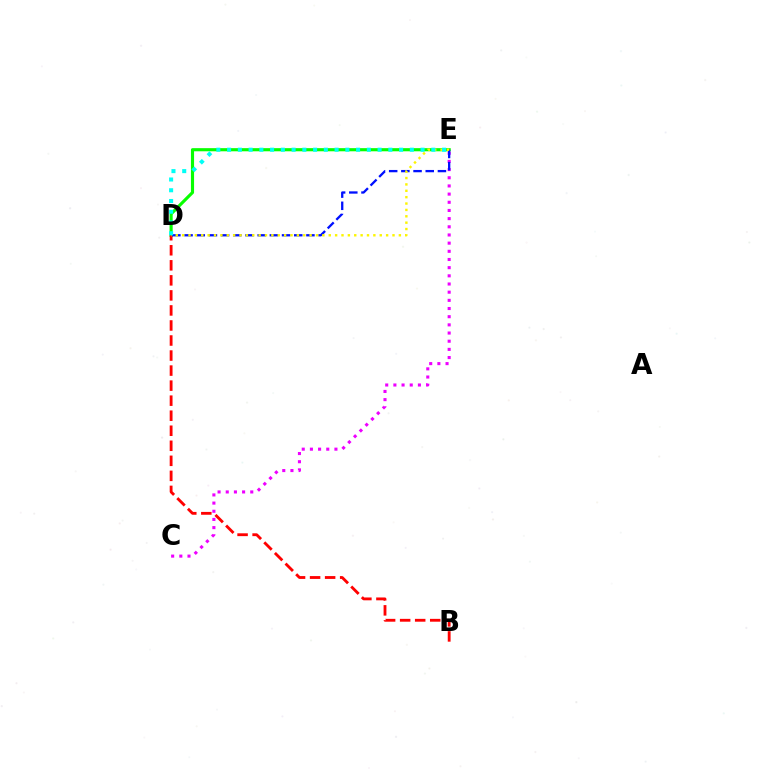{('C', 'E'): [{'color': '#ee00ff', 'line_style': 'dotted', 'thickness': 2.22}], ('D', 'E'): [{'color': '#08ff00', 'line_style': 'solid', 'thickness': 2.26}, {'color': '#0010ff', 'line_style': 'dashed', 'thickness': 1.66}, {'color': '#fcf500', 'line_style': 'dotted', 'thickness': 1.73}, {'color': '#00fff6', 'line_style': 'dotted', 'thickness': 2.92}], ('B', 'D'): [{'color': '#ff0000', 'line_style': 'dashed', 'thickness': 2.04}]}